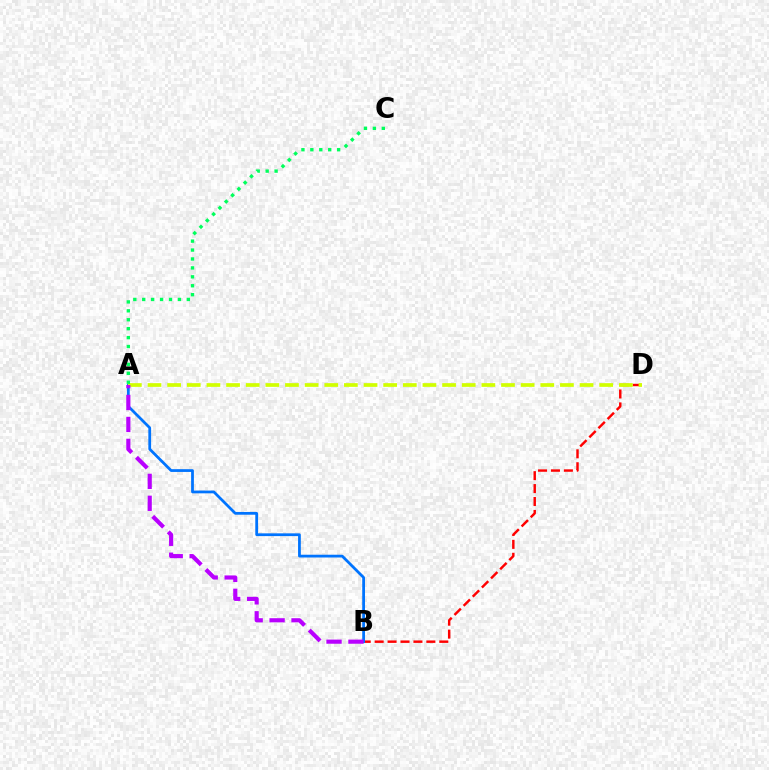{('B', 'D'): [{'color': '#ff0000', 'line_style': 'dashed', 'thickness': 1.76}], ('A', 'B'): [{'color': '#0074ff', 'line_style': 'solid', 'thickness': 1.99}, {'color': '#b900ff', 'line_style': 'dashed', 'thickness': 2.98}], ('A', 'D'): [{'color': '#d1ff00', 'line_style': 'dashed', 'thickness': 2.67}], ('A', 'C'): [{'color': '#00ff5c', 'line_style': 'dotted', 'thickness': 2.42}]}